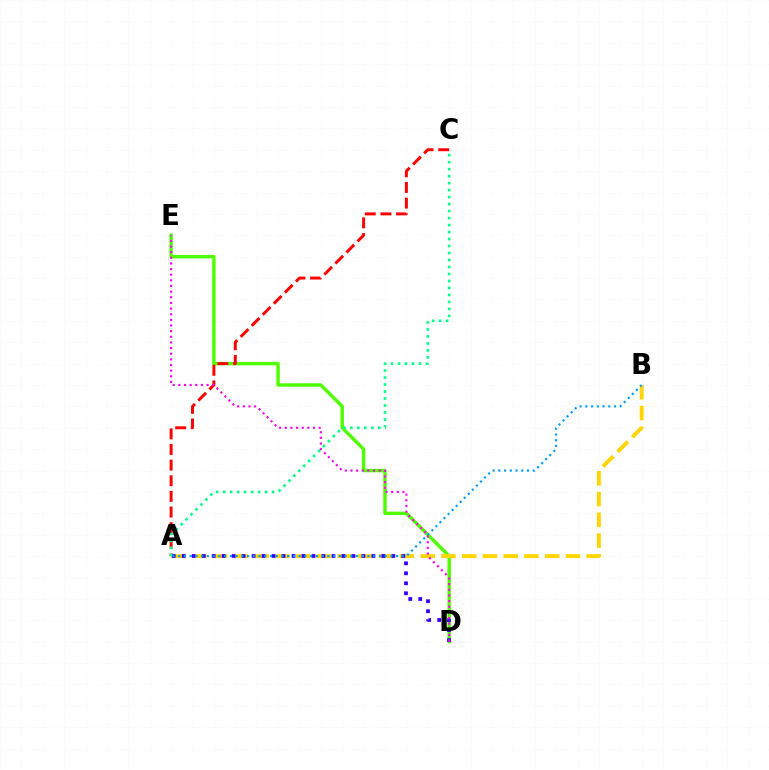{('D', 'E'): [{'color': '#4fff00', 'line_style': 'solid', 'thickness': 2.46}, {'color': '#ff00ed', 'line_style': 'dotted', 'thickness': 1.53}], ('A', 'B'): [{'color': '#ffd500', 'line_style': 'dashed', 'thickness': 2.82}, {'color': '#009eff', 'line_style': 'dotted', 'thickness': 1.56}], ('A', 'C'): [{'color': '#ff0000', 'line_style': 'dashed', 'thickness': 2.12}, {'color': '#00ff86', 'line_style': 'dotted', 'thickness': 1.9}], ('A', 'D'): [{'color': '#3700ff', 'line_style': 'dotted', 'thickness': 2.71}]}